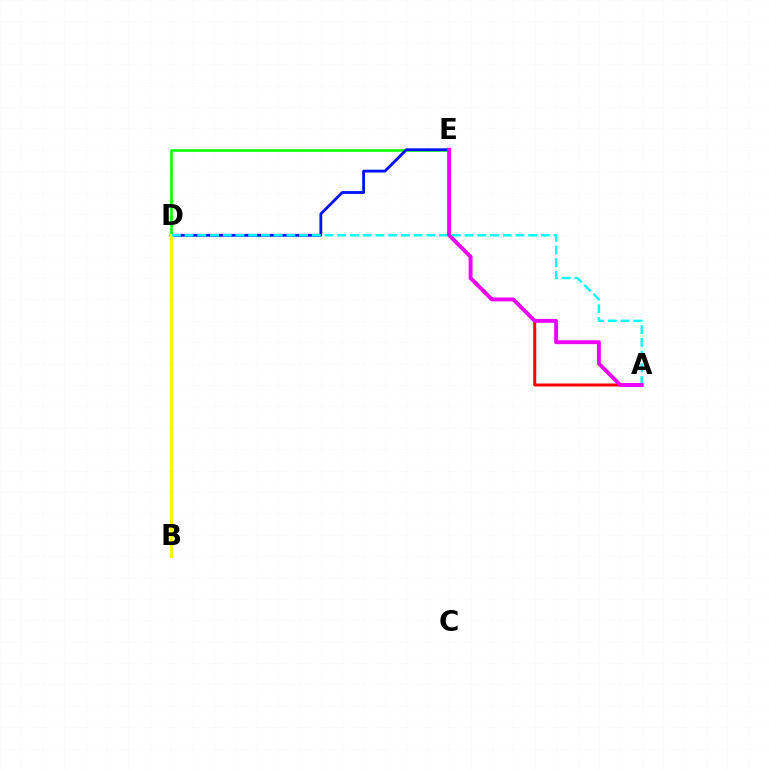{('D', 'E'): [{'color': '#08ff00', 'line_style': 'solid', 'thickness': 1.87}, {'color': '#0010ff', 'line_style': 'solid', 'thickness': 2.03}], ('B', 'D'): [{'color': '#fcf500', 'line_style': 'solid', 'thickness': 2.41}], ('A', 'E'): [{'color': '#ff0000', 'line_style': 'solid', 'thickness': 2.16}, {'color': '#ee00ff', 'line_style': 'solid', 'thickness': 2.8}], ('A', 'D'): [{'color': '#00fff6', 'line_style': 'dashed', 'thickness': 1.73}]}